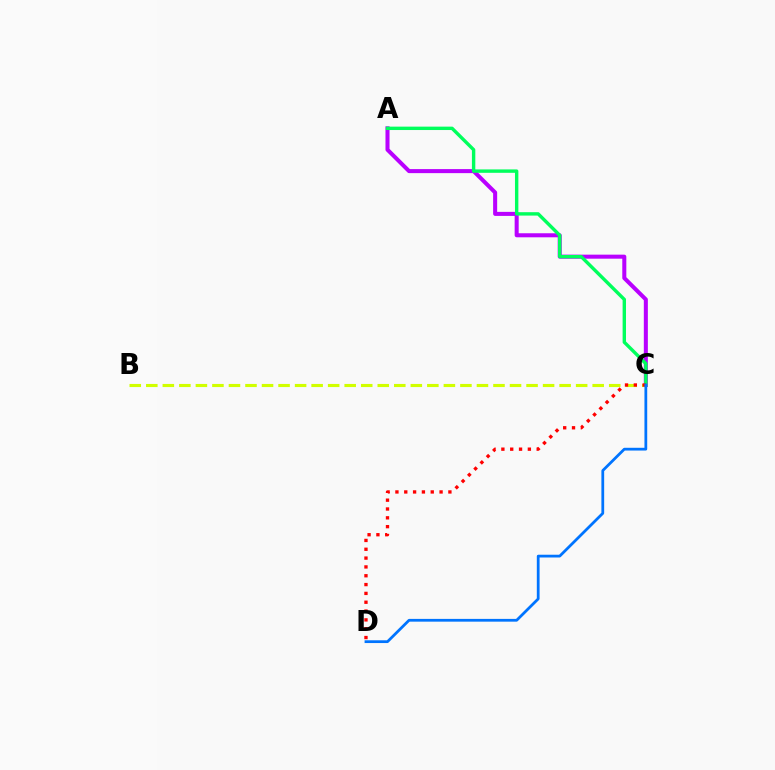{('A', 'C'): [{'color': '#b900ff', 'line_style': 'solid', 'thickness': 2.91}, {'color': '#00ff5c', 'line_style': 'solid', 'thickness': 2.44}], ('B', 'C'): [{'color': '#d1ff00', 'line_style': 'dashed', 'thickness': 2.25}], ('C', 'D'): [{'color': '#ff0000', 'line_style': 'dotted', 'thickness': 2.4}, {'color': '#0074ff', 'line_style': 'solid', 'thickness': 1.99}]}